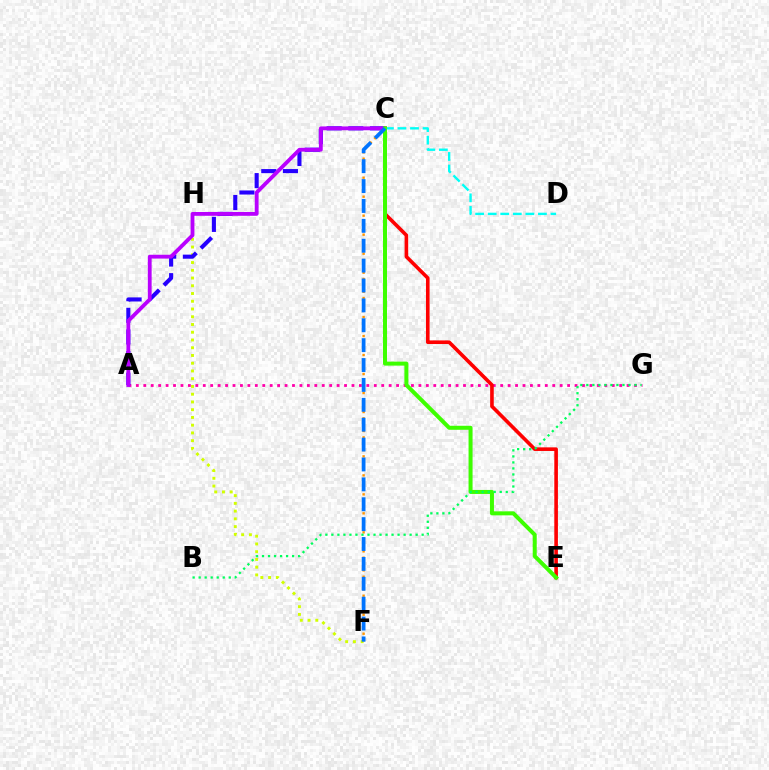{('A', 'G'): [{'color': '#ff00ac', 'line_style': 'dotted', 'thickness': 2.02}], ('F', 'H'): [{'color': '#d1ff00', 'line_style': 'dotted', 'thickness': 2.1}], ('A', 'C'): [{'color': '#2500ff', 'line_style': 'dashed', 'thickness': 2.94}, {'color': '#b900ff', 'line_style': 'solid', 'thickness': 2.75}], ('C', 'F'): [{'color': '#ff9400', 'line_style': 'dotted', 'thickness': 1.72}, {'color': '#0074ff', 'line_style': 'dashed', 'thickness': 2.7}], ('C', 'E'): [{'color': '#ff0000', 'line_style': 'solid', 'thickness': 2.6}, {'color': '#3dff00', 'line_style': 'solid', 'thickness': 2.89}], ('C', 'D'): [{'color': '#00fff6', 'line_style': 'dashed', 'thickness': 1.71}], ('B', 'G'): [{'color': '#00ff5c', 'line_style': 'dotted', 'thickness': 1.64}]}